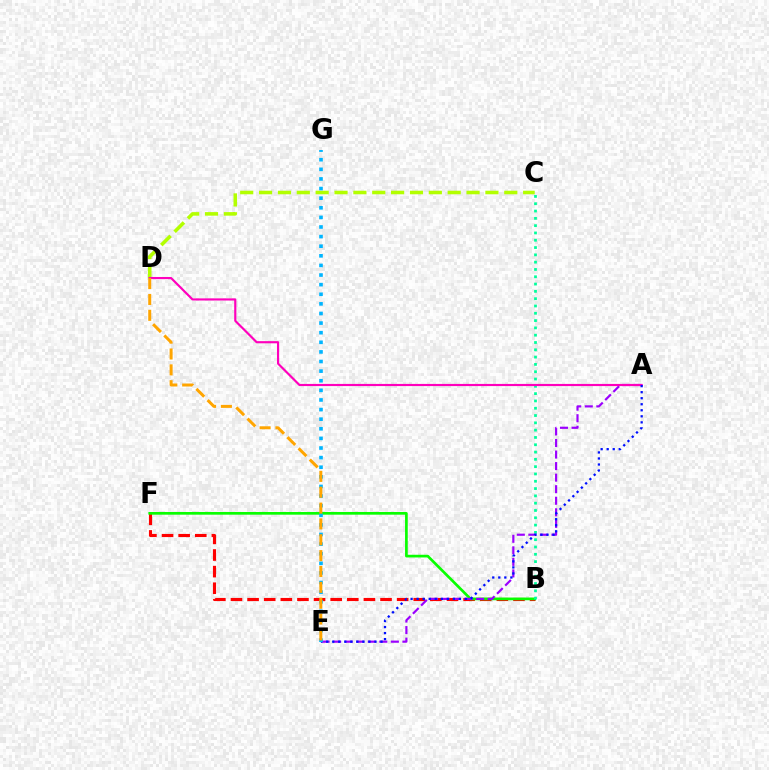{('B', 'F'): [{'color': '#ff0000', 'line_style': 'dashed', 'thickness': 2.26}, {'color': '#08ff00', 'line_style': 'solid', 'thickness': 1.94}], ('C', 'D'): [{'color': '#b3ff00', 'line_style': 'dashed', 'thickness': 2.56}], ('B', 'C'): [{'color': '#00ff9d', 'line_style': 'dotted', 'thickness': 1.98}], ('A', 'E'): [{'color': '#9b00ff', 'line_style': 'dashed', 'thickness': 1.57}, {'color': '#0010ff', 'line_style': 'dotted', 'thickness': 1.64}], ('A', 'D'): [{'color': '#ff00bd', 'line_style': 'solid', 'thickness': 1.55}], ('E', 'G'): [{'color': '#00b5ff', 'line_style': 'dotted', 'thickness': 2.61}], ('D', 'E'): [{'color': '#ffa500', 'line_style': 'dashed', 'thickness': 2.15}]}